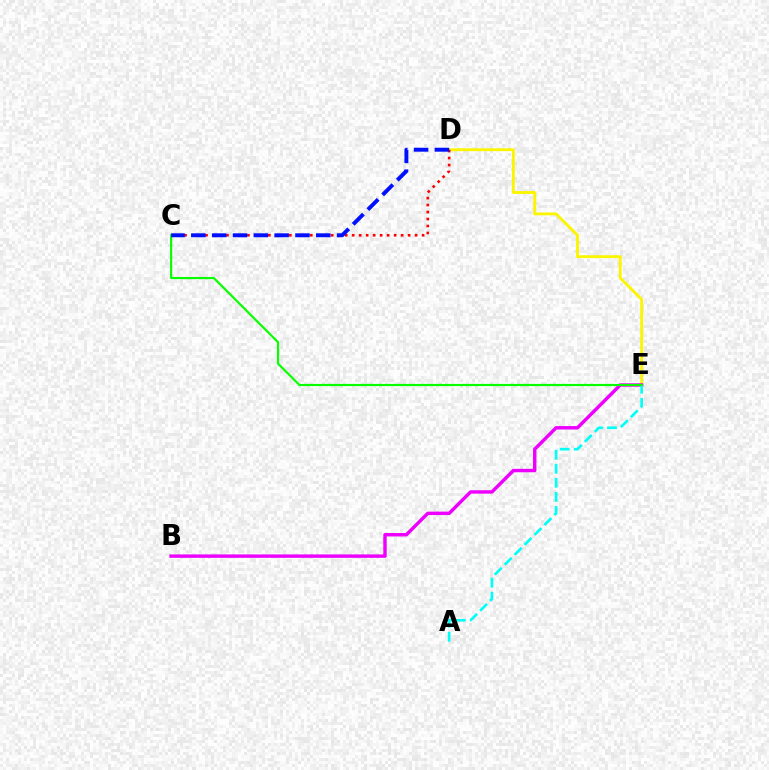{('D', 'E'): [{'color': '#fcf500', 'line_style': 'solid', 'thickness': 2.06}], ('C', 'D'): [{'color': '#ff0000', 'line_style': 'dotted', 'thickness': 1.9}, {'color': '#0010ff', 'line_style': 'dashed', 'thickness': 2.83}], ('B', 'E'): [{'color': '#ee00ff', 'line_style': 'solid', 'thickness': 2.46}], ('A', 'E'): [{'color': '#00fff6', 'line_style': 'dashed', 'thickness': 1.91}], ('C', 'E'): [{'color': '#08ff00', 'line_style': 'solid', 'thickness': 1.57}]}